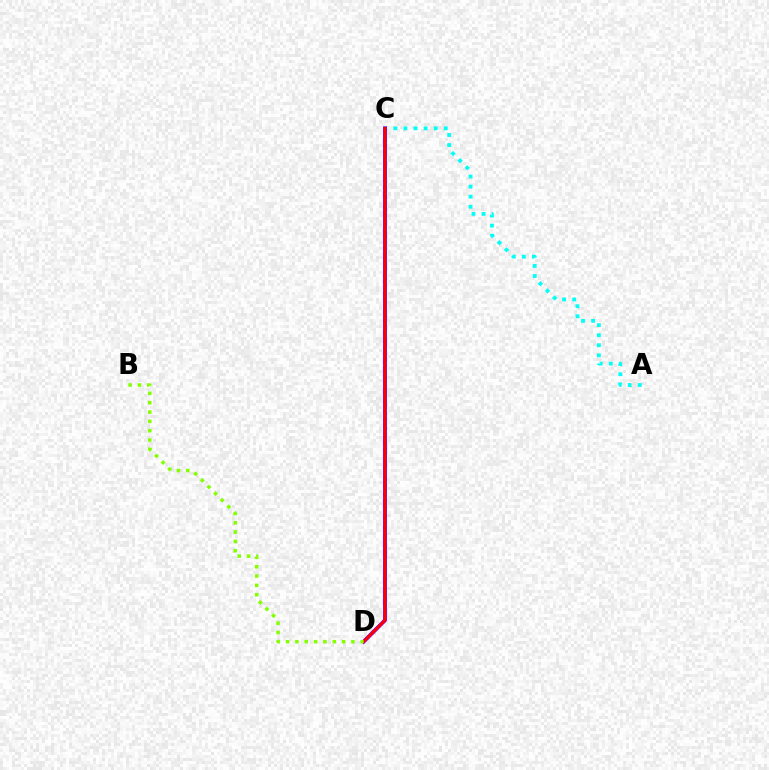{('A', 'C'): [{'color': '#00fff6', 'line_style': 'dotted', 'thickness': 2.74}], ('C', 'D'): [{'color': '#7200ff', 'line_style': 'solid', 'thickness': 2.79}, {'color': '#ff0000', 'line_style': 'solid', 'thickness': 2.08}], ('B', 'D'): [{'color': '#84ff00', 'line_style': 'dotted', 'thickness': 2.54}]}